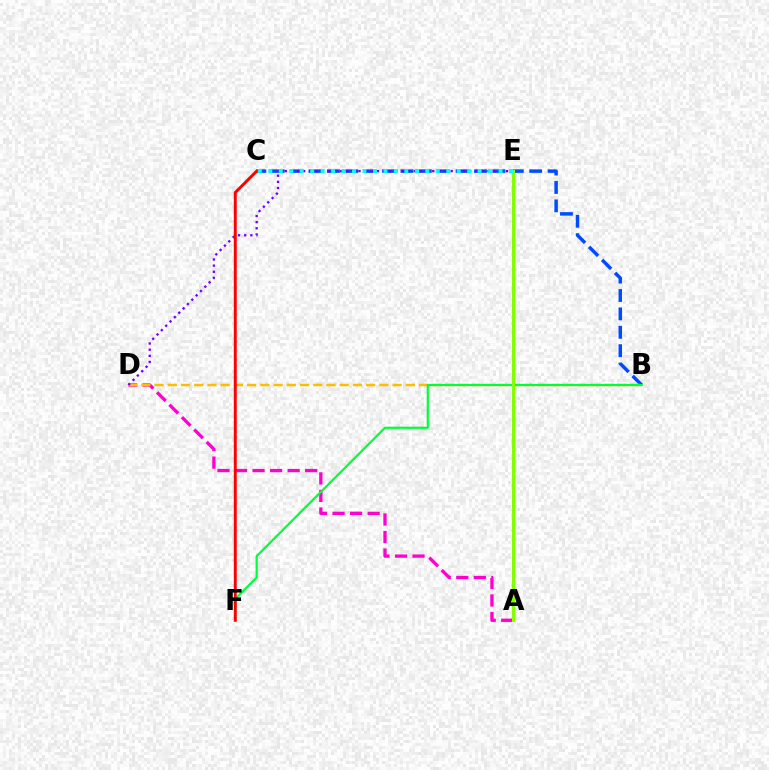{('B', 'C'): [{'color': '#004bff', 'line_style': 'dashed', 'thickness': 2.5}], ('A', 'D'): [{'color': '#ff00cf', 'line_style': 'dashed', 'thickness': 2.38}], ('B', 'D'): [{'color': '#ffbd00', 'line_style': 'dashed', 'thickness': 1.8}], ('B', 'F'): [{'color': '#00ff39', 'line_style': 'solid', 'thickness': 1.58}], ('D', 'E'): [{'color': '#7200ff', 'line_style': 'dotted', 'thickness': 1.67}], ('C', 'F'): [{'color': '#ff0000', 'line_style': 'solid', 'thickness': 2.11}], ('A', 'E'): [{'color': '#84ff00', 'line_style': 'solid', 'thickness': 2.19}], ('C', 'E'): [{'color': '#00fff6', 'line_style': 'dotted', 'thickness': 2.84}]}